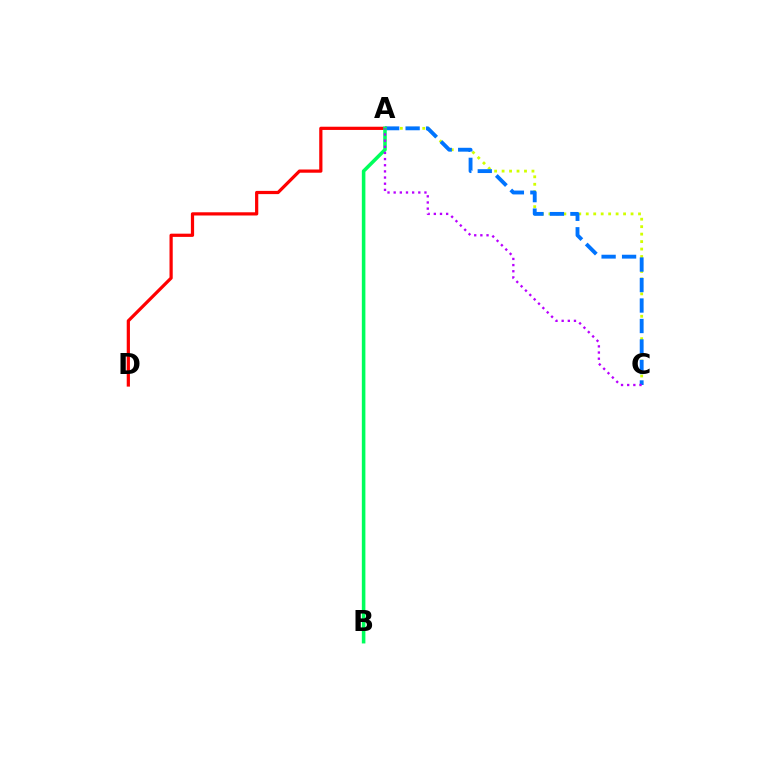{('A', 'C'): [{'color': '#d1ff00', 'line_style': 'dotted', 'thickness': 2.03}, {'color': '#0074ff', 'line_style': 'dashed', 'thickness': 2.78}, {'color': '#b900ff', 'line_style': 'dotted', 'thickness': 1.67}], ('A', 'D'): [{'color': '#ff0000', 'line_style': 'solid', 'thickness': 2.32}], ('A', 'B'): [{'color': '#00ff5c', 'line_style': 'solid', 'thickness': 2.56}]}